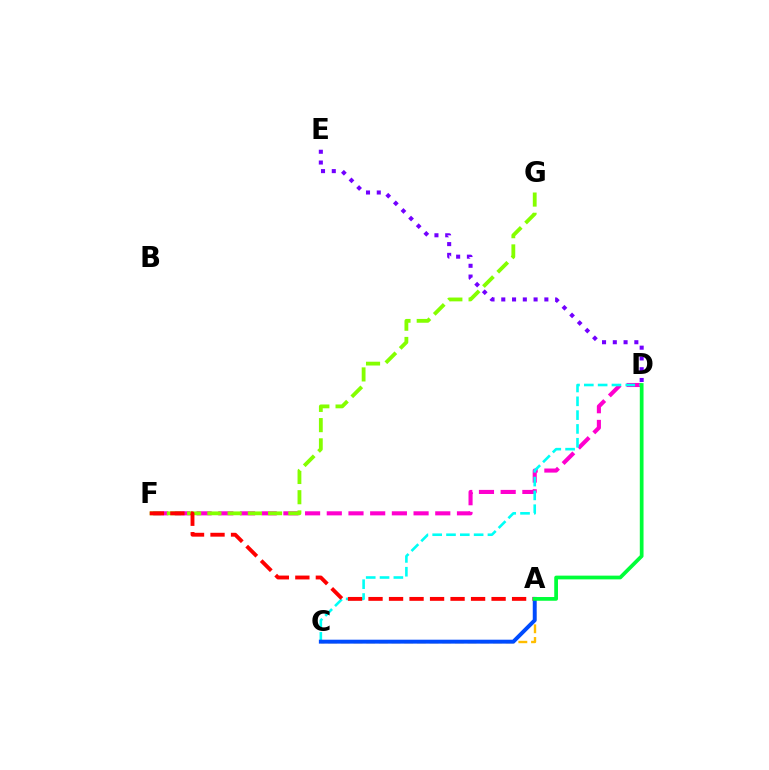{('A', 'C'): [{'color': '#ffbd00', 'line_style': 'dashed', 'thickness': 1.72}, {'color': '#004bff', 'line_style': 'solid', 'thickness': 2.83}], ('D', 'F'): [{'color': '#ff00cf', 'line_style': 'dashed', 'thickness': 2.95}], ('F', 'G'): [{'color': '#84ff00', 'line_style': 'dashed', 'thickness': 2.75}], ('C', 'D'): [{'color': '#00fff6', 'line_style': 'dashed', 'thickness': 1.88}], ('A', 'F'): [{'color': '#ff0000', 'line_style': 'dashed', 'thickness': 2.79}], ('A', 'D'): [{'color': '#00ff39', 'line_style': 'solid', 'thickness': 2.69}], ('D', 'E'): [{'color': '#7200ff', 'line_style': 'dotted', 'thickness': 2.93}]}